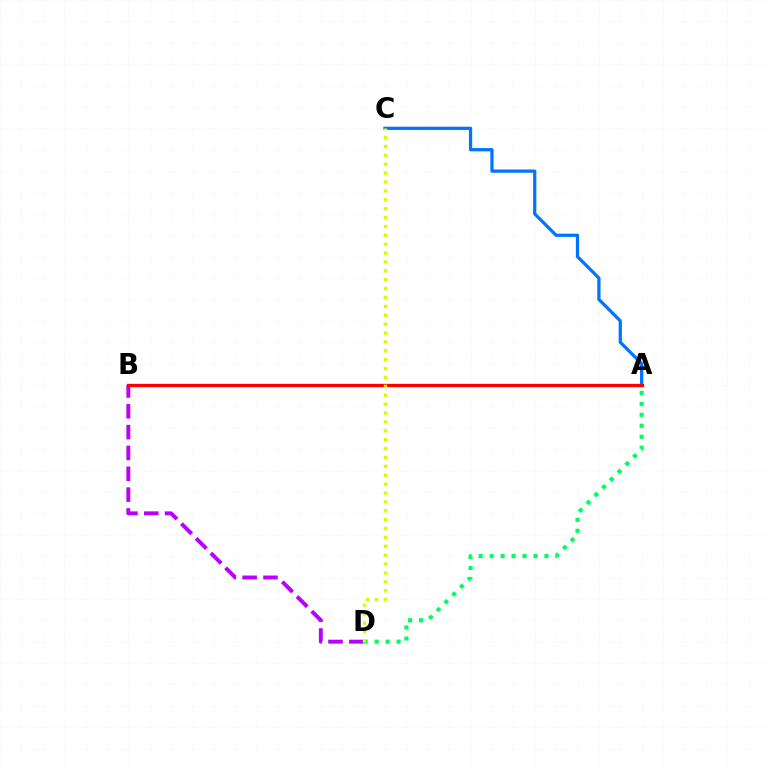{('A', 'C'): [{'color': '#0074ff', 'line_style': 'solid', 'thickness': 2.33}], ('B', 'D'): [{'color': '#b900ff', 'line_style': 'dashed', 'thickness': 2.83}], ('A', 'B'): [{'color': '#ff0000', 'line_style': 'solid', 'thickness': 2.38}], ('A', 'D'): [{'color': '#00ff5c', 'line_style': 'dotted', 'thickness': 2.98}], ('C', 'D'): [{'color': '#d1ff00', 'line_style': 'dotted', 'thickness': 2.41}]}